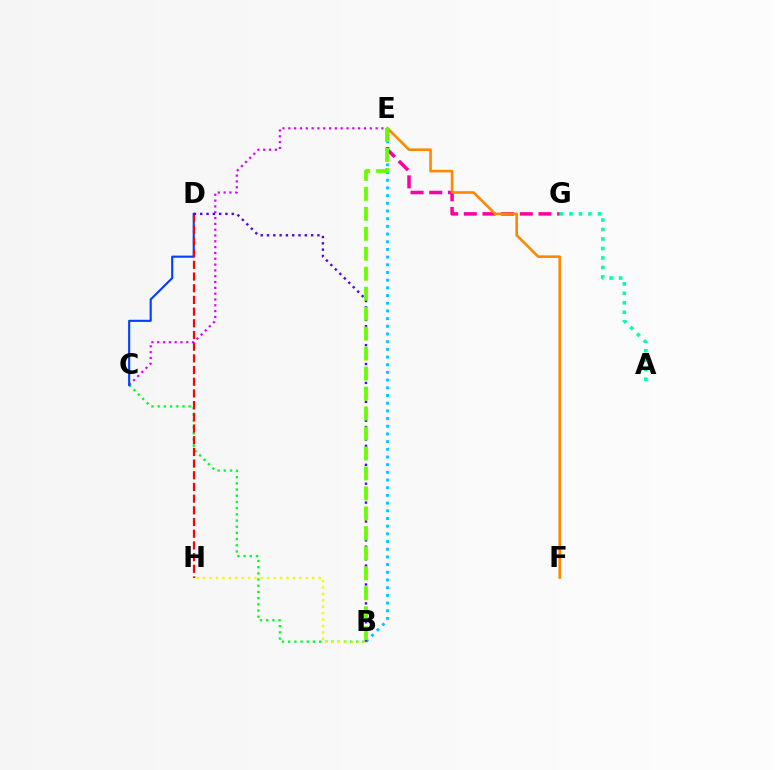{('E', 'G'): [{'color': '#ff00a0', 'line_style': 'dashed', 'thickness': 2.54}], ('C', 'E'): [{'color': '#d600ff', 'line_style': 'dotted', 'thickness': 1.58}], ('B', 'C'): [{'color': '#00ff27', 'line_style': 'dotted', 'thickness': 1.68}], ('A', 'G'): [{'color': '#00ffaf', 'line_style': 'dotted', 'thickness': 2.58}], ('C', 'D'): [{'color': '#003fff', 'line_style': 'solid', 'thickness': 1.53}], ('B', 'E'): [{'color': '#00c7ff', 'line_style': 'dotted', 'thickness': 2.09}, {'color': '#66ff00', 'line_style': 'dashed', 'thickness': 2.71}], ('D', 'H'): [{'color': '#ff0000', 'line_style': 'dashed', 'thickness': 1.59}], ('E', 'F'): [{'color': '#ff8800', 'line_style': 'solid', 'thickness': 1.89}], ('B', 'H'): [{'color': '#eeff00', 'line_style': 'dotted', 'thickness': 1.74}], ('B', 'D'): [{'color': '#4f00ff', 'line_style': 'dotted', 'thickness': 1.71}]}